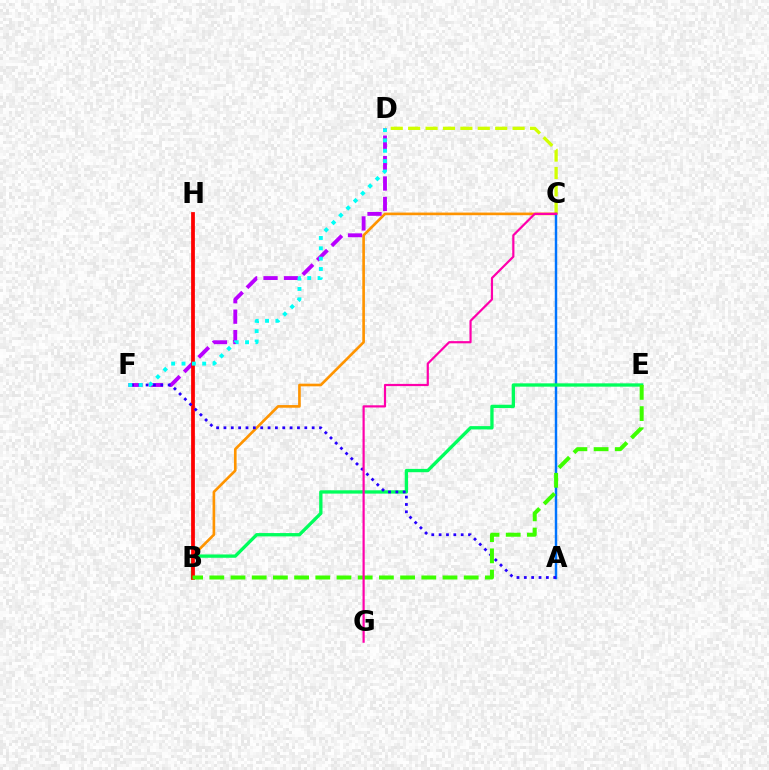{('C', 'D'): [{'color': '#d1ff00', 'line_style': 'dashed', 'thickness': 2.36}], ('B', 'C'): [{'color': '#ff9400', 'line_style': 'solid', 'thickness': 1.91}], ('A', 'C'): [{'color': '#0074ff', 'line_style': 'solid', 'thickness': 1.76}], ('D', 'F'): [{'color': '#b900ff', 'line_style': 'dashed', 'thickness': 2.78}, {'color': '#00fff6', 'line_style': 'dotted', 'thickness': 2.81}], ('B', 'E'): [{'color': '#00ff5c', 'line_style': 'solid', 'thickness': 2.39}, {'color': '#3dff00', 'line_style': 'dashed', 'thickness': 2.88}], ('B', 'H'): [{'color': '#ff0000', 'line_style': 'solid', 'thickness': 2.71}], ('A', 'F'): [{'color': '#2500ff', 'line_style': 'dotted', 'thickness': 2.0}], ('C', 'G'): [{'color': '#ff00ac', 'line_style': 'solid', 'thickness': 1.59}]}